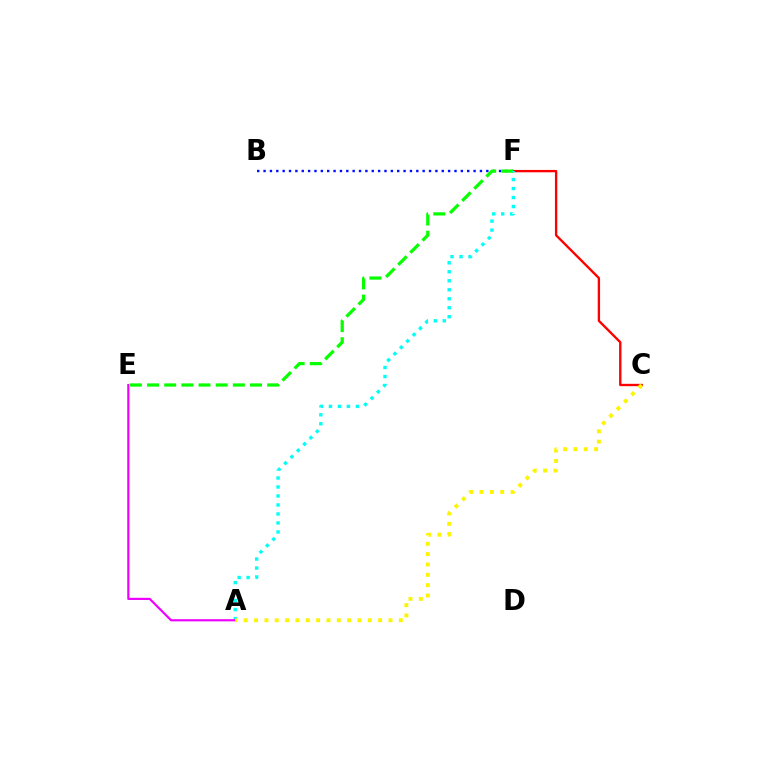{('B', 'F'): [{'color': '#0010ff', 'line_style': 'dotted', 'thickness': 1.73}], ('C', 'F'): [{'color': '#ff0000', 'line_style': 'solid', 'thickness': 1.69}], ('E', 'F'): [{'color': '#08ff00', 'line_style': 'dashed', 'thickness': 2.33}], ('A', 'F'): [{'color': '#00fff6', 'line_style': 'dotted', 'thickness': 2.44}], ('A', 'E'): [{'color': '#ee00ff', 'line_style': 'solid', 'thickness': 1.56}], ('A', 'C'): [{'color': '#fcf500', 'line_style': 'dotted', 'thickness': 2.81}]}